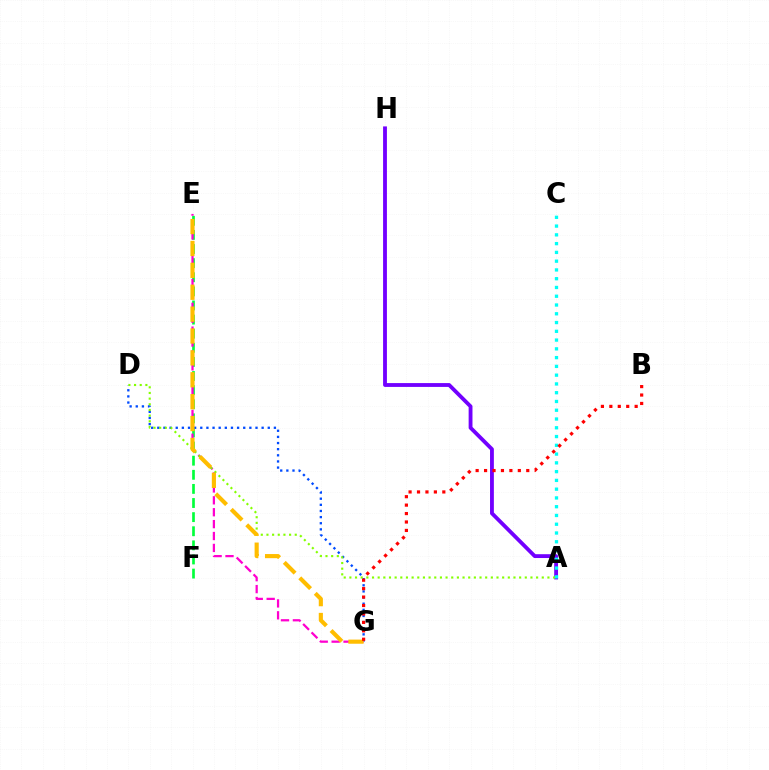{('E', 'F'): [{'color': '#00ff39', 'line_style': 'dashed', 'thickness': 1.92}], ('A', 'H'): [{'color': '#7200ff', 'line_style': 'solid', 'thickness': 2.76}], ('D', 'G'): [{'color': '#004bff', 'line_style': 'dotted', 'thickness': 1.67}], ('E', 'G'): [{'color': '#ff00cf', 'line_style': 'dashed', 'thickness': 1.62}, {'color': '#ffbd00', 'line_style': 'dashed', 'thickness': 2.97}], ('A', 'D'): [{'color': '#84ff00', 'line_style': 'dotted', 'thickness': 1.54}], ('A', 'C'): [{'color': '#00fff6', 'line_style': 'dotted', 'thickness': 2.38}], ('B', 'G'): [{'color': '#ff0000', 'line_style': 'dotted', 'thickness': 2.29}]}